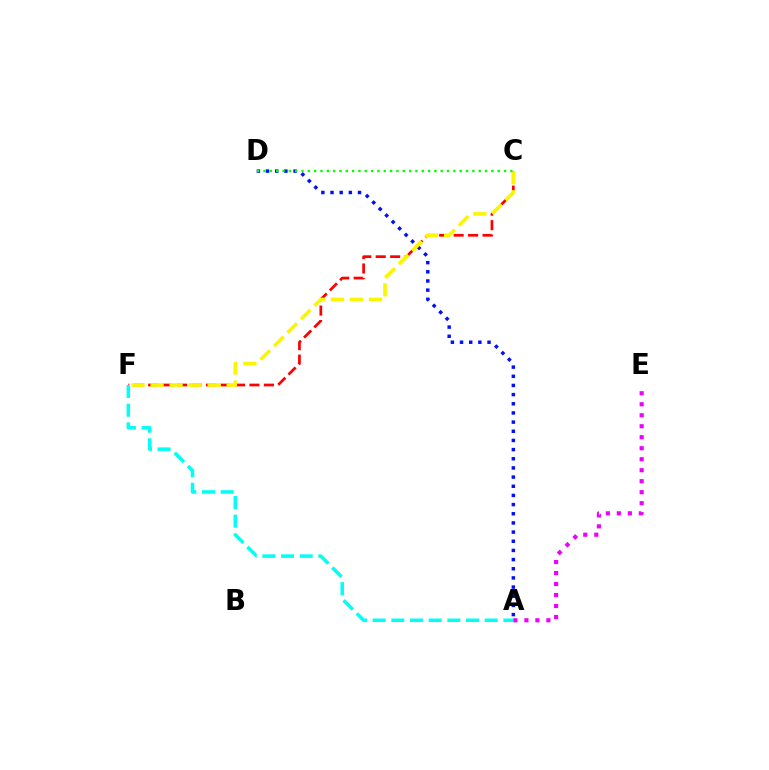{('C', 'F'): [{'color': '#ff0000', 'line_style': 'dashed', 'thickness': 1.97}, {'color': '#fcf500', 'line_style': 'dashed', 'thickness': 2.59}], ('A', 'D'): [{'color': '#0010ff', 'line_style': 'dotted', 'thickness': 2.49}], ('A', 'F'): [{'color': '#00fff6', 'line_style': 'dashed', 'thickness': 2.54}], ('C', 'D'): [{'color': '#08ff00', 'line_style': 'dotted', 'thickness': 1.72}], ('A', 'E'): [{'color': '#ee00ff', 'line_style': 'dotted', 'thickness': 2.99}]}